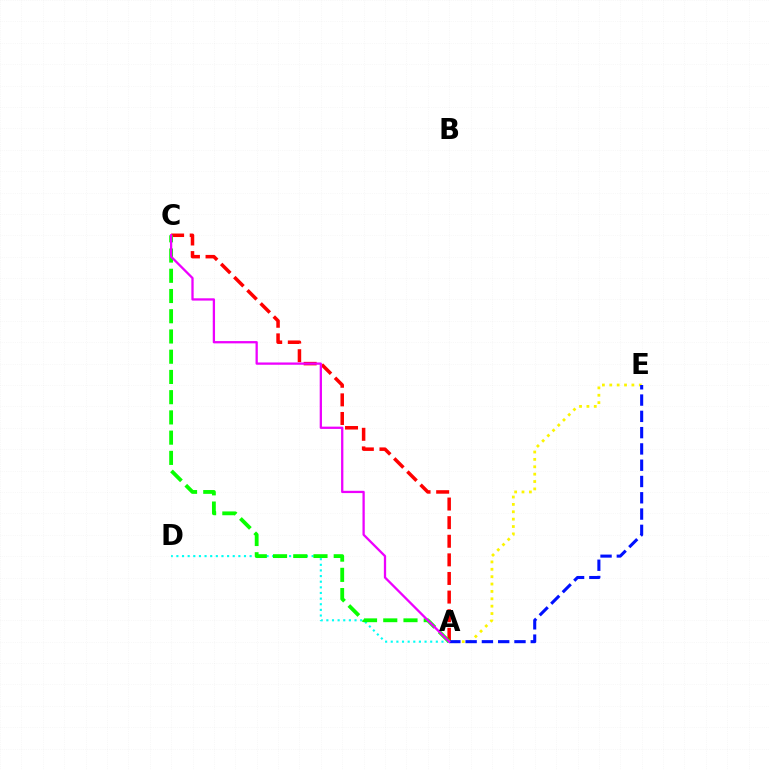{('A', 'D'): [{'color': '#00fff6', 'line_style': 'dotted', 'thickness': 1.53}], ('A', 'E'): [{'color': '#fcf500', 'line_style': 'dotted', 'thickness': 2.0}, {'color': '#0010ff', 'line_style': 'dashed', 'thickness': 2.21}], ('A', 'C'): [{'color': '#ff0000', 'line_style': 'dashed', 'thickness': 2.53}, {'color': '#08ff00', 'line_style': 'dashed', 'thickness': 2.75}, {'color': '#ee00ff', 'line_style': 'solid', 'thickness': 1.65}]}